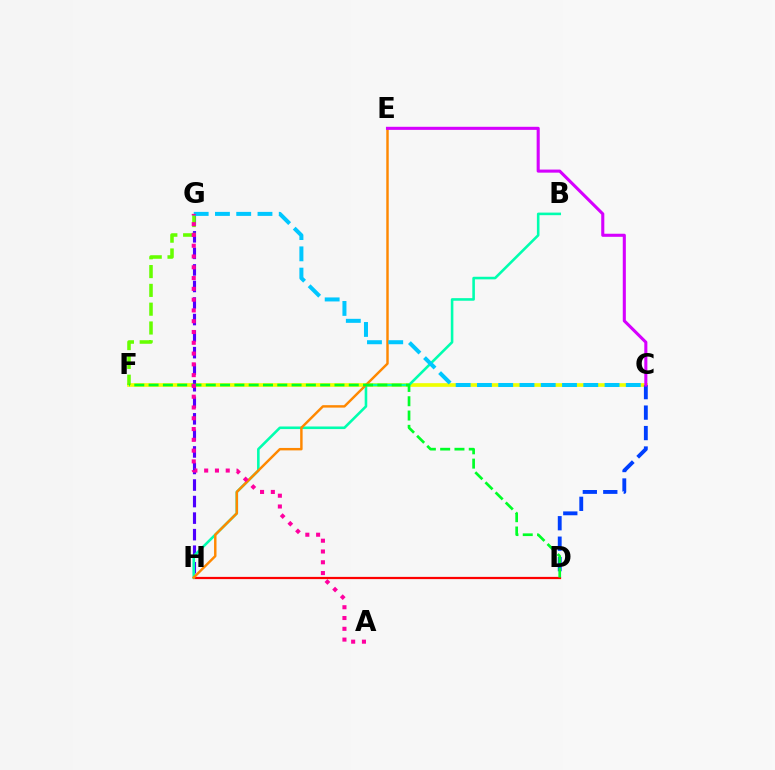{('C', 'F'): [{'color': '#eeff00', 'line_style': 'solid', 'thickness': 2.64}], ('G', 'H'): [{'color': '#4f00ff', 'line_style': 'dashed', 'thickness': 2.25}], ('C', 'D'): [{'color': '#003fff', 'line_style': 'dashed', 'thickness': 2.78}], ('D', 'H'): [{'color': '#ff0000', 'line_style': 'solid', 'thickness': 1.6}], ('B', 'H'): [{'color': '#00ffaf', 'line_style': 'solid', 'thickness': 1.86}], ('F', 'G'): [{'color': '#66ff00', 'line_style': 'dashed', 'thickness': 2.55}], ('E', 'H'): [{'color': '#ff8800', 'line_style': 'solid', 'thickness': 1.76}], ('D', 'F'): [{'color': '#00ff27', 'line_style': 'dashed', 'thickness': 1.94}], ('C', 'G'): [{'color': '#00c7ff', 'line_style': 'dashed', 'thickness': 2.89}], ('A', 'G'): [{'color': '#ff00a0', 'line_style': 'dotted', 'thickness': 2.93}], ('C', 'E'): [{'color': '#d600ff', 'line_style': 'solid', 'thickness': 2.21}]}